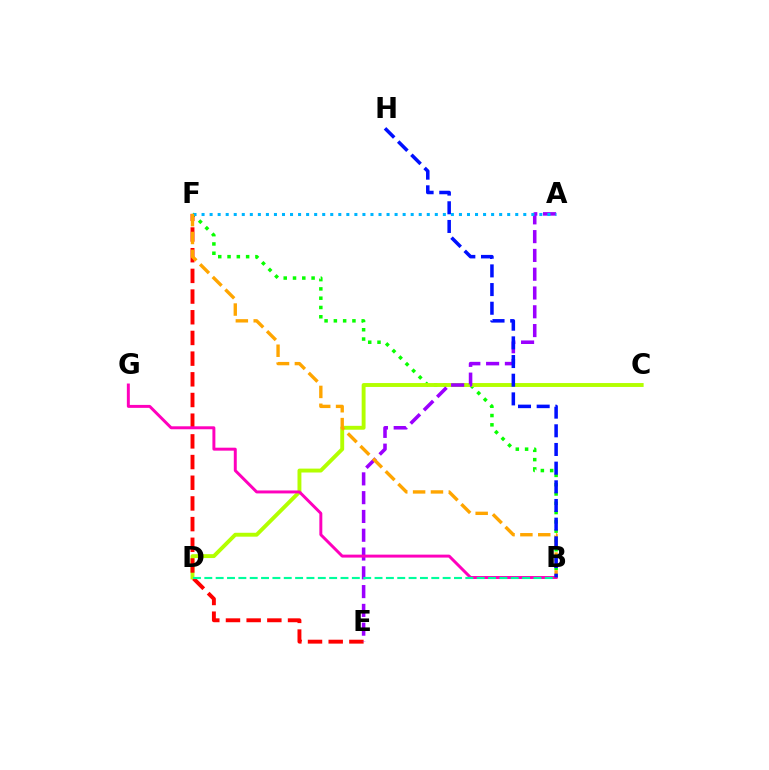{('B', 'F'): [{'color': '#08ff00', 'line_style': 'dotted', 'thickness': 2.52}, {'color': '#ffa500', 'line_style': 'dashed', 'thickness': 2.43}], ('C', 'D'): [{'color': '#b3ff00', 'line_style': 'solid', 'thickness': 2.81}], ('E', 'F'): [{'color': '#ff0000', 'line_style': 'dashed', 'thickness': 2.81}], ('A', 'E'): [{'color': '#9b00ff', 'line_style': 'dashed', 'thickness': 2.55}], ('A', 'F'): [{'color': '#00b5ff', 'line_style': 'dotted', 'thickness': 2.19}], ('B', 'G'): [{'color': '#ff00bd', 'line_style': 'solid', 'thickness': 2.13}], ('B', 'D'): [{'color': '#00ff9d', 'line_style': 'dashed', 'thickness': 1.54}], ('B', 'H'): [{'color': '#0010ff', 'line_style': 'dashed', 'thickness': 2.54}]}